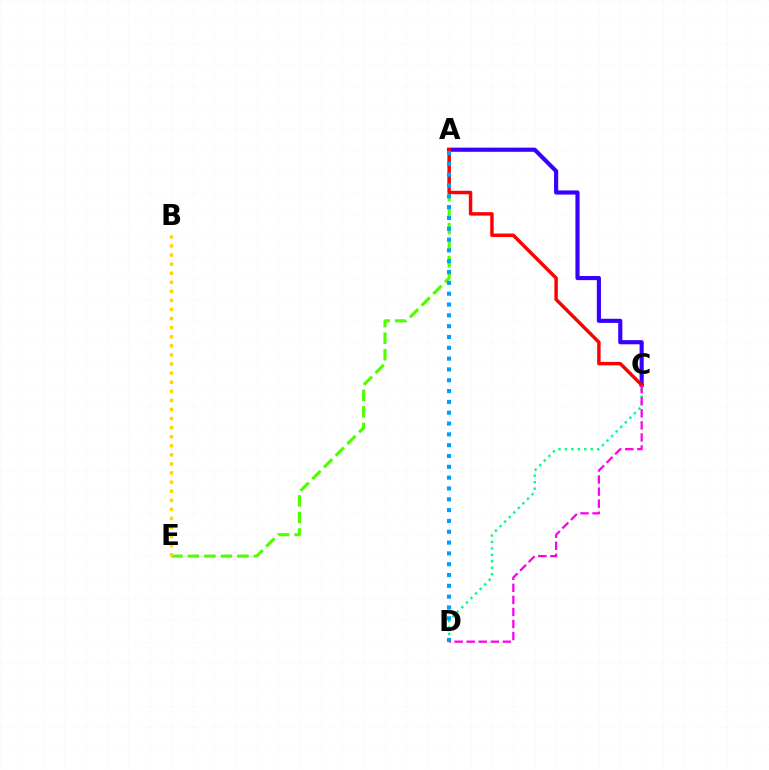{('C', 'D'): [{'color': '#00ff86', 'line_style': 'dotted', 'thickness': 1.75}, {'color': '#ff00ed', 'line_style': 'dashed', 'thickness': 1.64}], ('A', 'E'): [{'color': '#4fff00', 'line_style': 'dashed', 'thickness': 2.24}], ('A', 'C'): [{'color': '#3700ff', 'line_style': 'solid', 'thickness': 2.98}, {'color': '#ff0000', 'line_style': 'solid', 'thickness': 2.49}], ('A', 'D'): [{'color': '#009eff', 'line_style': 'dotted', 'thickness': 2.94}], ('B', 'E'): [{'color': '#ffd500', 'line_style': 'dotted', 'thickness': 2.47}]}